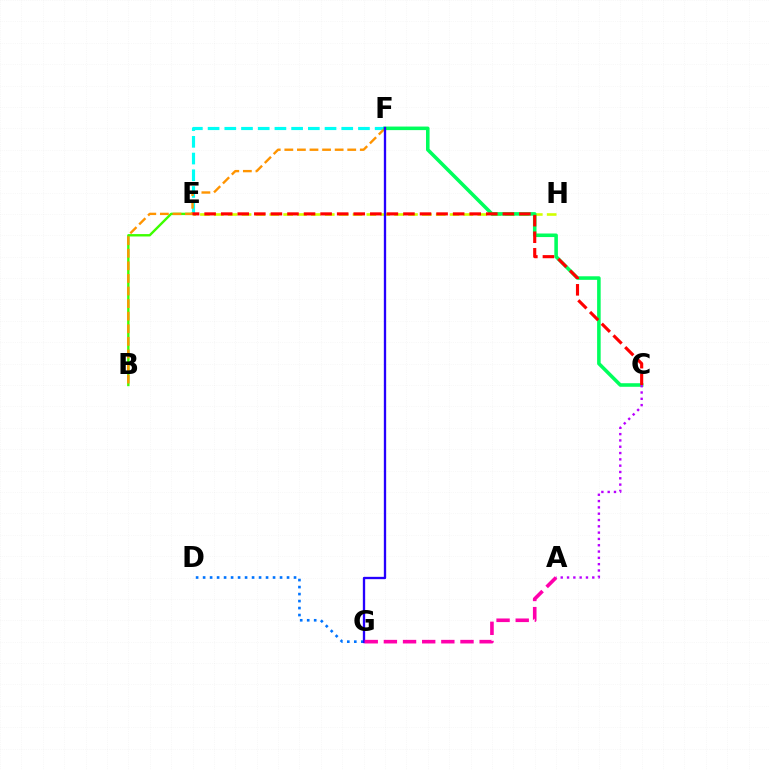{('B', 'E'): [{'color': '#3dff00', 'line_style': 'solid', 'thickness': 1.72}], ('E', 'H'): [{'color': '#d1ff00', 'line_style': 'dashed', 'thickness': 1.88}], ('D', 'G'): [{'color': '#0074ff', 'line_style': 'dotted', 'thickness': 1.9}], ('E', 'F'): [{'color': '#00fff6', 'line_style': 'dashed', 'thickness': 2.27}], ('B', 'F'): [{'color': '#ff9400', 'line_style': 'dashed', 'thickness': 1.71}], ('C', 'F'): [{'color': '#00ff5c', 'line_style': 'solid', 'thickness': 2.56}], ('F', 'G'): [{'color': '#2500ff', 'line_style': 'solid', 'thickness': 1.67}], ('C', 'E'): [{'color': '#ff0000', 'line_style': 'dashed', 'thickness': 2.25}], ('A', 'C'): [{'color': '#b900ff', 'line_style': 'dotted', 'thickness': 1.71}], ('A', 'G'): [{'color': '#ff00ac', 'line_style': 'dashed', 'thickness': 2.6}]}